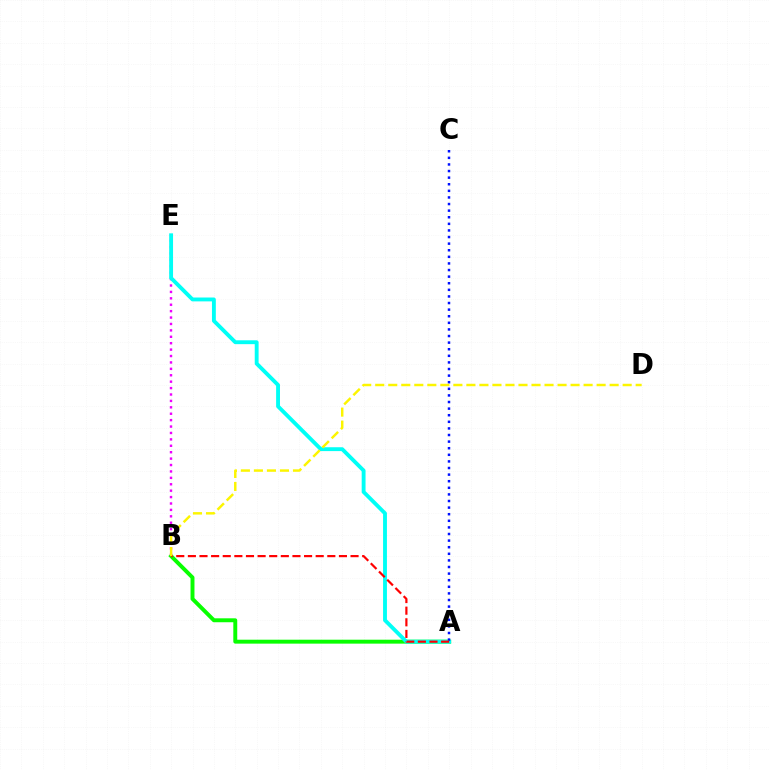{('B', 'E'): [{'color': '#ee00ff', 'line_style': 'dotted', 'thickness': 1.74}], ('A', 'B'): [{'color': '#08ff00', 'line_style': 'solid', 'thickness': 2.83}, {'color': '#ff0000', 'line_style': 'dashed', 'thickness': 1.58}], ('A', 'E'): [{'color': '#00fff6', 'line_style': 'solid', 'thickness': 2.78}], ('A', 'C'): [{'color': '#0010ff', 'line_style': 'dotted', 'thickness': 1.79}], ('B', 'D'): [{'color': '#fcf500', 'line_style': 'dashed', 'thickness': 1.77}]}